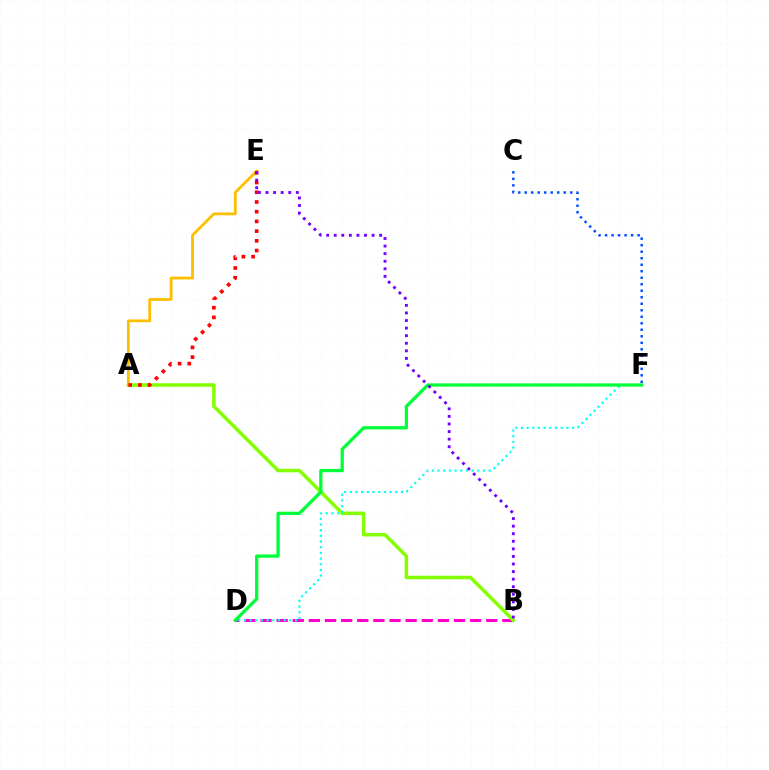{('B', 'D'): [{'color': '#ff00cf', 'line_style': 'dashed', 'thickness': 2.19}], ('A', 'B'): [{'color': '#84ff00', 'line_style': 'solid', 'thickness': 2.53}], ('A', 'E'): [{'color': '#ffbd00', 'line_style': 'solid', 'thickness': 2.0}, {'color': '#ff0000', 'line_style': 'dotted', 'thickness': 2.64}], ('C', 'F'): [{'color': '#004bff', 'line_style': 'dotted', 'thickness': 1.77}], ('D', 'F'): [{'color': '#00fff6', 'line_style': 'dotted', 'thickness': 1.54}, {'color': '#00ff39', 'line_style': 'solid', 'thickness': 2.36}], ('B', 'E'): [{'color': '#7200ff', 'line_style': 'dotted', 'thickness': 2.06}]}